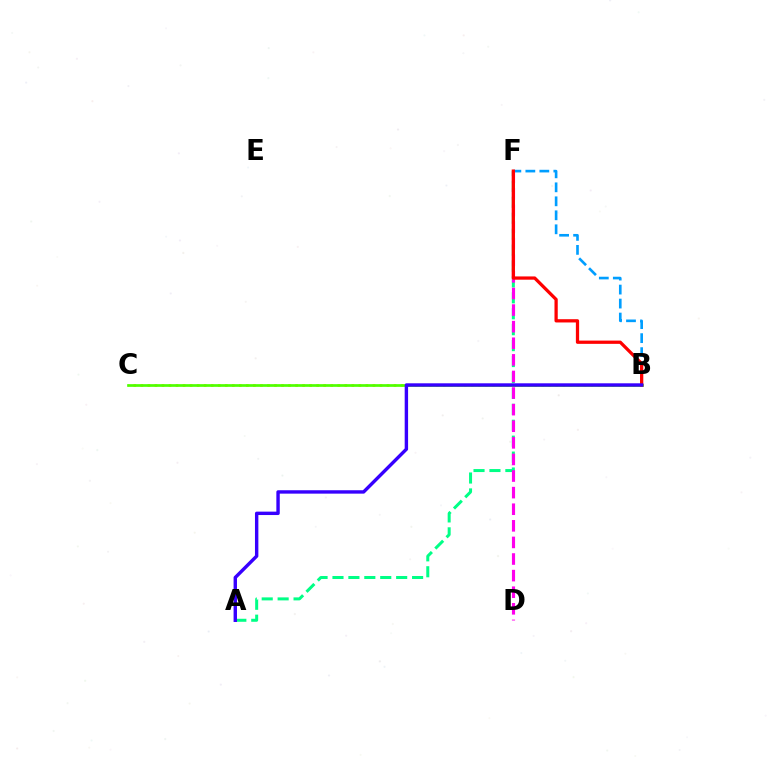{('A', 'F'): [{'color': '#00ff86', 'line_style': 'dashed', 'thickness': 2.16}], ('B', 'F'): [{'color': '#009eff', 'line_style': 'dashed', 'thickness': 1.9}, {'color': '#ff0000', 'line_style': 'solid', 'thickness': 2.35}], ('B', 'C'): [{'color': '#ffd500', 'line_style': 'dotted', 'thickness': 1.91}, {'color': '#4fff00', 'line_style': 'solid', 'thickness': 1.94}], ('D', 'F'): [{'color': '#ff00ed', 'line_style': 'dashed', 'thickness': 2.25}], ('A', 'B'): [{'color': '#3700ff', 'line_style': 'solid', 'thickness': 2.45}]}